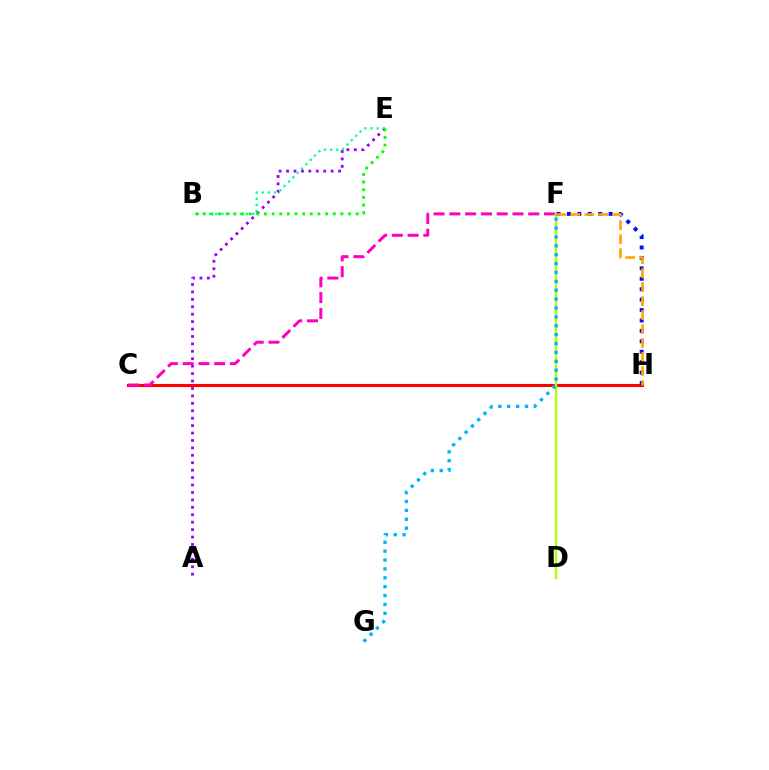{('C', 'H'): [{'color': '#ff0000', 'line_style': 'solid', 'thickness': 2.22}], ('A', 'E'): [{'color': '#9b00ff', 'line_style': 'dotted', 'thickness': 2.02}], ('B', 'E'): [{'color': '#00ff9d', 'line_style': 'dotted', 'thickness': 1.67}, {'color': '#08ff00', 'line_style': 'dotted', 'thickness': 2.08}], ('C', 'F'): [{'color': '#ff00bd', 'line_style': 'dashed', 'thickness': 2.14}], ('D', 'F'): [{'color': '#b3ff00', 'line_style': 'solid', 'thickness': 1.71}], ('F', 'H'): [{'color': '#0010ff', 'line_style': 'dotted', 'thickness': 2.83}, {'color': '#ffa500', 'line_style': 'dashed', 'thickness': 1.9}], ('F', 'G'): [{'color': '#00b5ff', 'line_style': 'dotted', 'thickness': 2.41}]}